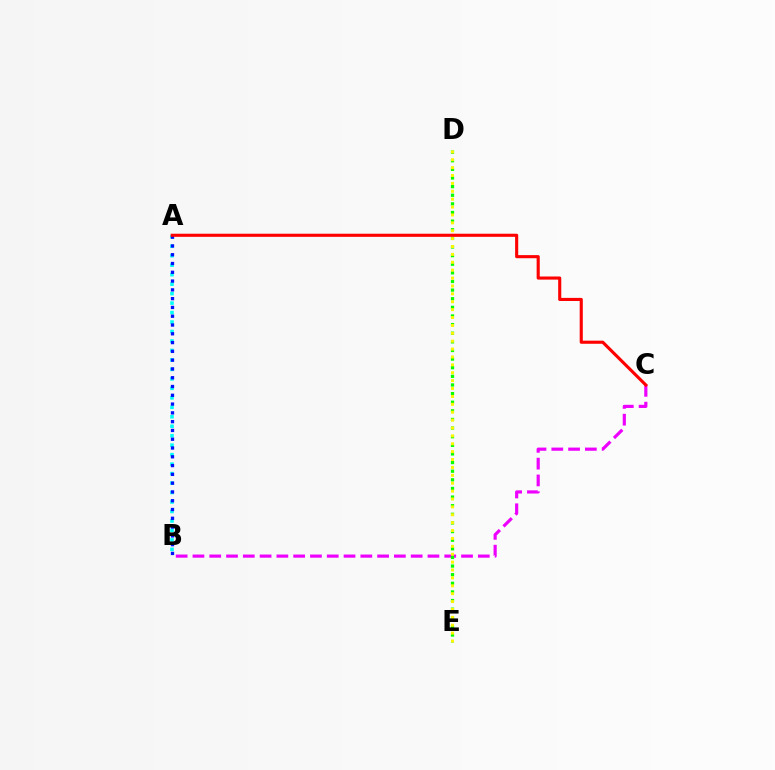{('B', 'C'): [{'color': '#ee00ff', 'line_style': 'dashed', 'thickness': 2.28}], ('A', 'B'): [{'color': '#00fff6', 'line_style': 'dotted', 'thickness': 2.57}, {'color': '#0010ff', 'line_style': 'dotted', 'thickness': 2.39}], ('D', 'E'): [{'color': '#08ff00', 'line_style': 'dotted', 'thickness': 2.34}, {'color': '#fcf500', 'line_style': 'dotted', 'thickness': 2.14}], ('A', 'C'): [{'color': '#ff0000', 'line_style': 'solid', 'thickness': 2.24}]}